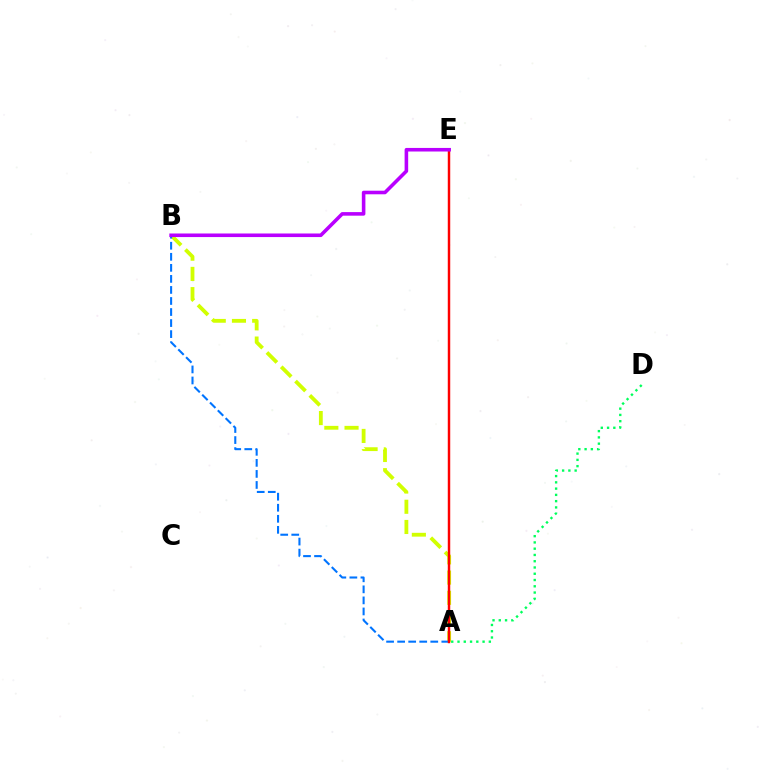{('A', 'B'): [{'color': '#d1ff00', 'line_style': 'dashed', 'thickness': 2.75}, {'color': '#0074ff', 'line_style': 'dashed', 'thickness': 1.5}], ('A', 'D'): [{'color': '#00ff5c', 'line_style': 'dotted', 'thickness': 1.7}], ('A', 'E'): [{'color': '#ff0000', 'line_style': 'solid', 'thickness': 1.77}], ('B', 'E'): [{'color': '#b900ff', 'line_style': 'solid', 'thickness': 2.58}]}